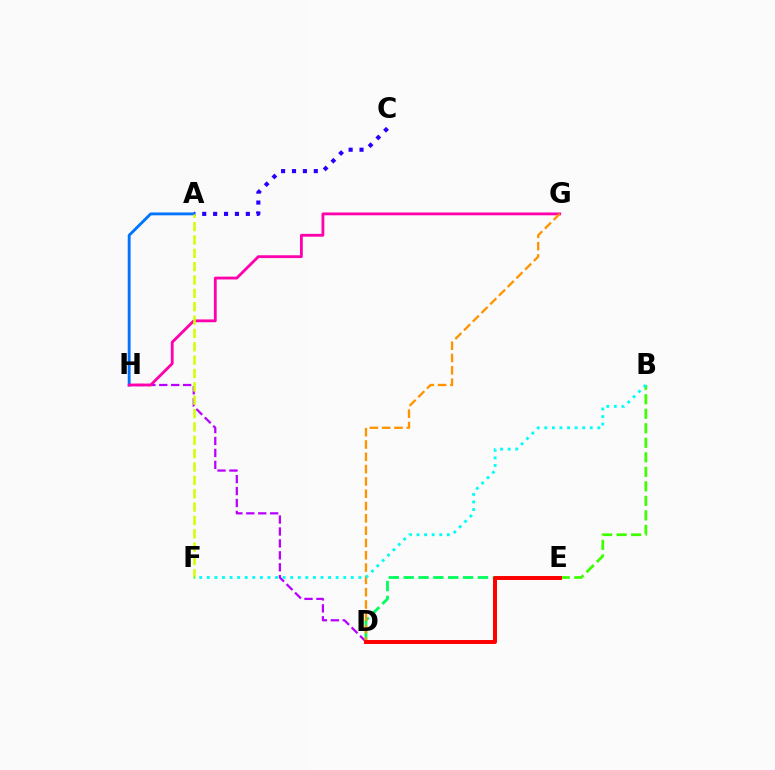{('A', 'C'): [{'color': '#2500ff', 'line_style': 'dotted', 'thickness': 2.96}], ('D', 'H'): [{'color': '#b900ff', 'line_style': 'dashed', 'thickness': 1.62}], ('A', 'H'): [{'color': '#0074ff', 'line_style': 'solid', 'thickness': 2.07}], ('D', 'E'): [{'color': '#00ff5c', 'line_style': 'dashed', 'thickness': 2.02}, {'color': '#ff0000', 'line_style': 'solid', 'thickness': 2.84}], ('G', 'H'): [{'color': '#ff00ac', 'line_style': 'solid', 'thickness': 2.03}], ('B', 'E'): [{'color': '#3dff00', 'line_style': 'dashed', 'thickness': 1.97}], ('A', 'F'): [{'color': '#d1ff00', 'line_style': 'dashed', 'thickness': 1.81}], ('D', 'G'): [{'color': '#ff9400', 'line_style': 'dashed', 'thickness': 1.67}], ('B', 'F'): [{'color': '#00fff6', 'line_style': 'dotted', 'thickness': 2.06}]}